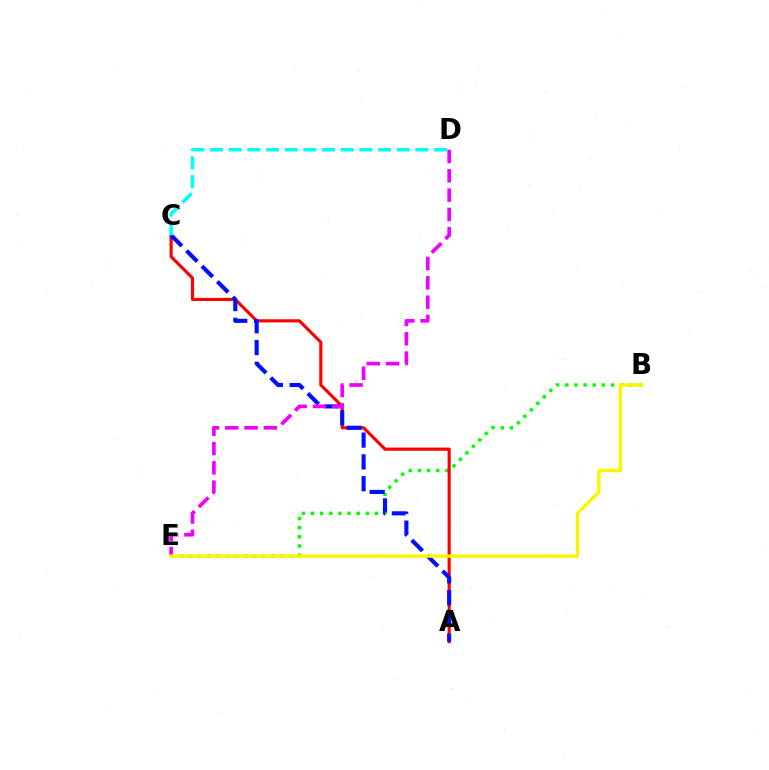{('B', 'E'): [{'color': '#08ff00', 'line_style': 'dotted', 'thickness': 2.48}, {'color': '#fcf500', 'line_style': 'solid', 'thickness': 2.44}], ('A', 'C'): [{'color': '#ff0000', 'line_style': 'solid', 'thickness': 2.26}, {'color': '#0010ff', 'line_style': 'dashed', 'thickness': 2.96}], ('D', 'E'): [{'color': '#ee00ff', 'line_style': 'dashed', 'thickness': 2.62}], ('C', 'D'): [{'color': '#00fff6', 'line_style': 'dashed', 'thickness': 2.54}]}